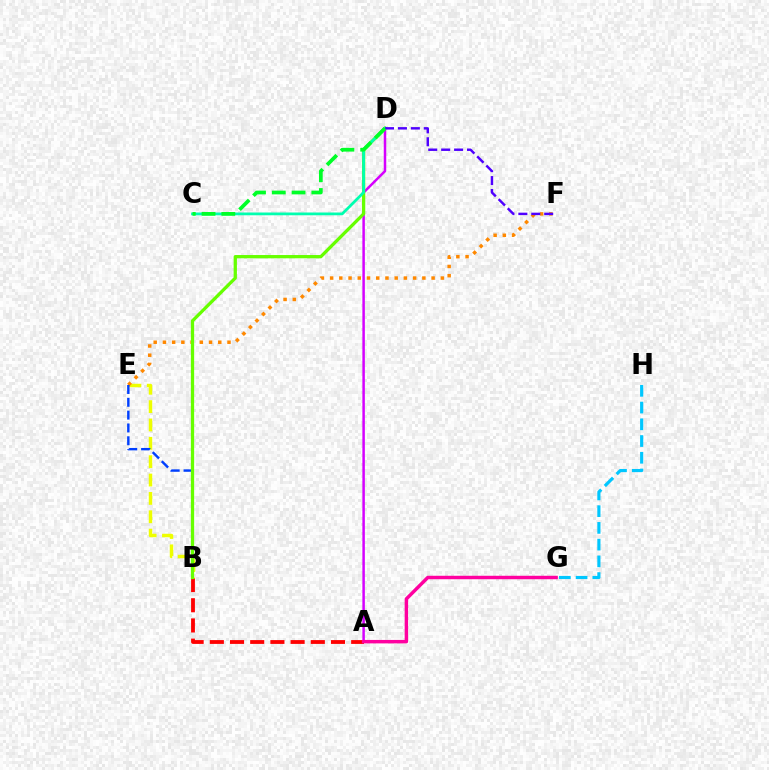{('A', 'B'): [{'color': '#ff0000', 'line_style': 'dashed', 'thickness': 2.74}], ('B', 'E'): [{'color': '#eeff00', 'line_style': 'dashed', 'thickness': 2.49}, {'color': '#003fff', 'line_style': 'dashed', 'thickness': 1.74}], ('G', 'H'): [{'color': '#00c7ff', 'line_style': 'dashed', 'thickness': 2.27}], ('E', 'F'): [{'color': '#ff8800', 'line_style': 'dotted', 'thickness': 2.51}], ('A', 'D'): [{'color': '#d600ff', 'line_style': 'solid', 'thickness': 1.79}], ('B', 'D'): [{'color': '#66ff00', 'line_style': 'solid', 'thickness': 2.36}], ('C', 'D'): [{'color': '#00ffaf', 'line_style': 'solid', 'thickness': 1.99}, {'color': '#00ff27', 'line_style': 'dashed', 'thickness': 2.69}], ('D', 'F'): [{'color': '#4f00ff', 'line_style': 'dashed', 'thickness': 1.76}], ('A', 'G'): [{'color': '#ff00a0', 'line_style': 'solid', 'thickness': 2.49}]}